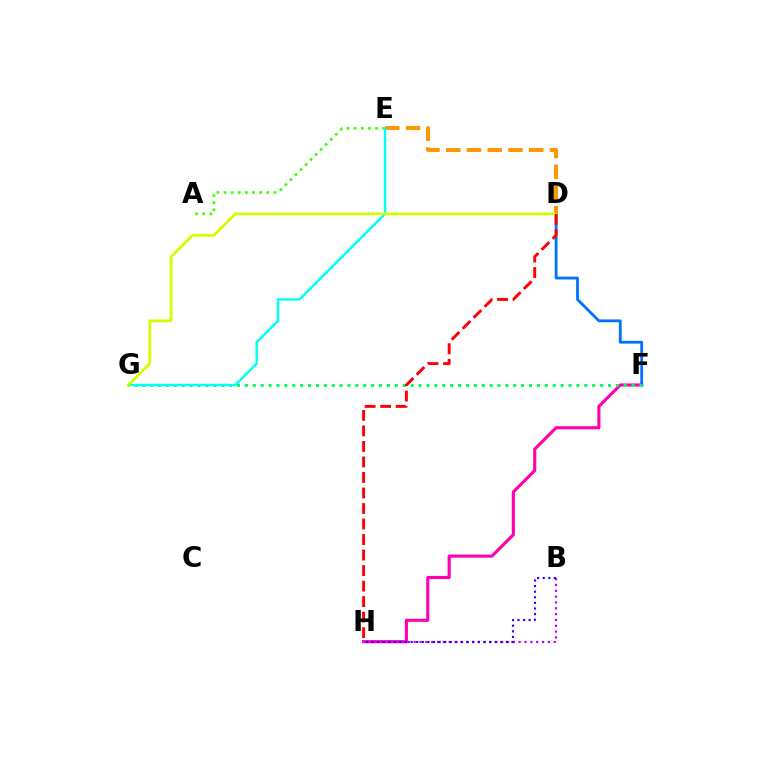{('F', 'H'): [{'color': '#ff00ac', 'line_style': 'solid', 'thickness': 2.25}], ('A', 'E'): [{'color': '#3dff00', 'line_style': 'dotted', 'thickness': 1.94}], ('D', 'E'): [{'color': '#ff9400', 'line_style': 'dashed', 'thickness': 2.82}], ('D', 'F'): [{'color': '#0074ff', 'line_style': 'solid', 'thickness': 2.03}], ('F', 'G'): [{'color': '#00ff5c', 'line_style': 'dotted', 'thickness': 2.14}], ('B', 'H'): [{'color': '#b900ff', 'line_style': 'dotted', 'thickness': 1.59}, {'color': '#2500ff', 'line_style': 'dotted', 'thickness': 1.52}], ('E', 'G'): [{'color': '#00fff6', 'line_style': 'solid', 'thickness': 1.74}], ('D', 'G'): [{'color': '#d1ff00', 'line_style': 'solid', 'thickness': 2.01}], ('D', 'H'): [{'color': '#ff0000', 'line_style': 'dashed', 'thickness': 2.11}]}